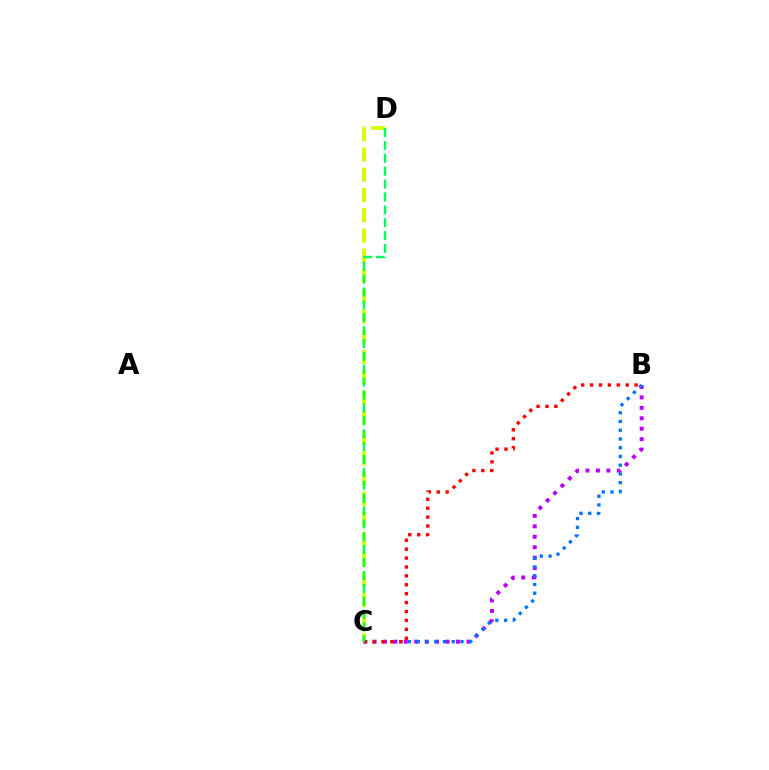{('C', 'D'): [{'color': '#d1ff00', 'line_style': 'dashed', 'thickness': 2.75}, {'color': '#00ff5c', 'line_style': 'dashed', 'thickness': 1.75}], ('B', 'C'): [{'color': '#b900ff', 'line_style': 'dotted', 'thickness': 2.84}, {'color': '#0074ff', 'line_style': 'dotted', 'thickness': 2.37}, {'color': '#ff0000', 'line_style': 'dotted', 'thickness': 2.42}]}